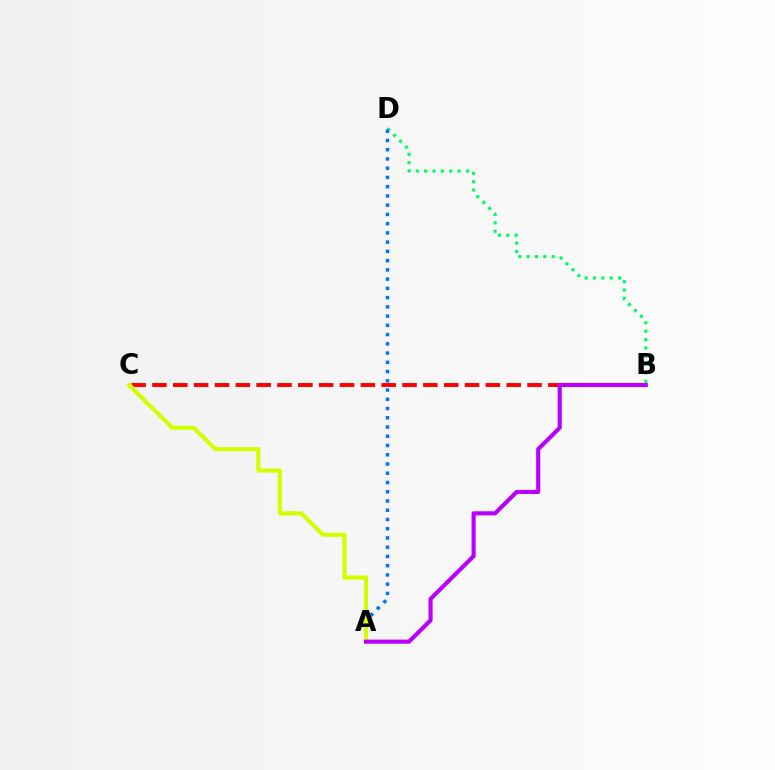{('B', 'D'): [{'color': '#00ff5c', 'line_style': 'dotted', 'thickness': 2.27}], ('B', 'C'): [{'color': '#ff0000', 'line_style': 'dashed', 'thickness': 2.83}], ('A', 'D'): [{'color': '#0074ff', 'line_style': 'dotted', 'thickness': 2.51}], ('A', 'C'): [{'color': '#d1ff00', 'line_style': 'solid', 'thickness': 2.97}], ('A', 'B'): [{'color': '#b900ff', 'line_style': 'solid', 'thickness': 2.96}]}